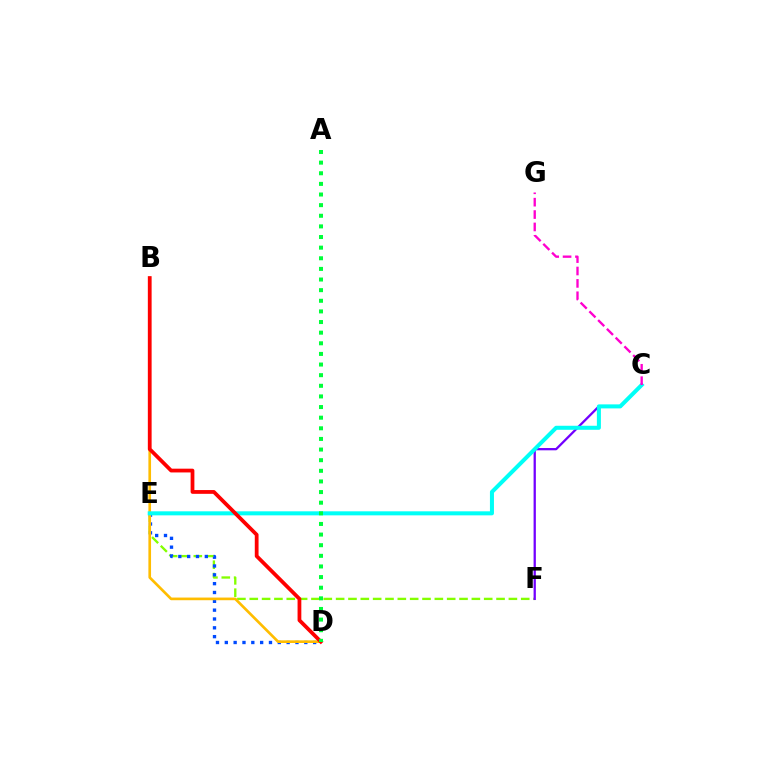{('E', 'F'): [{'color': '#84ff00', 'line_style': 'dashed', 'thickness': 1.68}], ('C', 'F'): [{'color': '#7200ff', 'line_style': 'solid', 'thickness': 1.64}], ('D', 'E'): [{'color': '#004bff', 'line_style': 'dotted', 'thickness': 2.4}], ('B', 'D'): [{'color': '#ffbd00', 'line_style': 'solid', 'thickness': 1.91}, {'color': '#ff0000', 'line_style': 'solid', 'thickness': 2.72}], ('C', 'E'): [{'color': '#00fff6', 'line_style': 'solid', 'thickness': 2.9}], ('C', 'G'): [{'color': '#ff00cf', 'line_style': 'dashed', 'thickness': 1.68}], ('A', 'D'): [{'color': '#00ff39', 'line_style': 'dotted', 'thickness': 2.89}]}